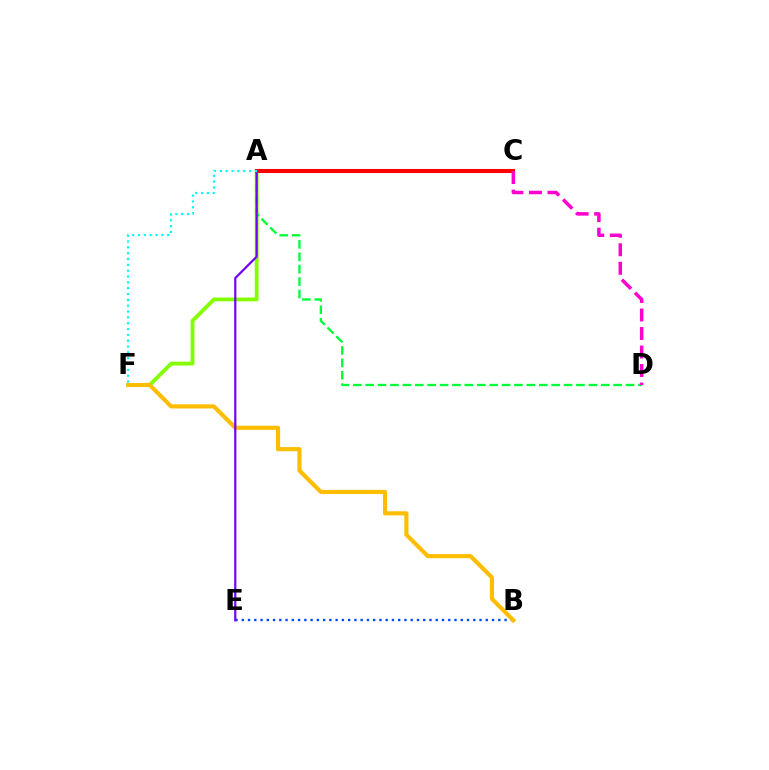{('B', 'E'): [{'color': '#004bff', 'line_style': 'dotted', 'thickness': 1.7}], ('A', 'F'): [{'color': '#84ff00', 'line_style': 'solid', 'thickness': 2.75}, {'color': '#00fff6', 'line_style': 'dotted', 'thickness': 1.59}], ('A', 'C'): [{'color': '#ff0000', 'line_style': 'solid', 'thickness': 2.92}], ('B', 'F'): [{'color': '#ffbd00', 'line_style': 'solid', 'thickness': 2.98}], ('A', 'D'): [{'color': '#00ff39', 'line_style': 'dashed', 'thickness': 1.68}], ('A', 'E'): [{'color': '#7200ff', 'line_style': 'solid', 'thickness': 1.59}], ('C', 'D'): [{'color': '#ff00cf', 'line_style': 'dashed', 'thickness': 2.52}]}